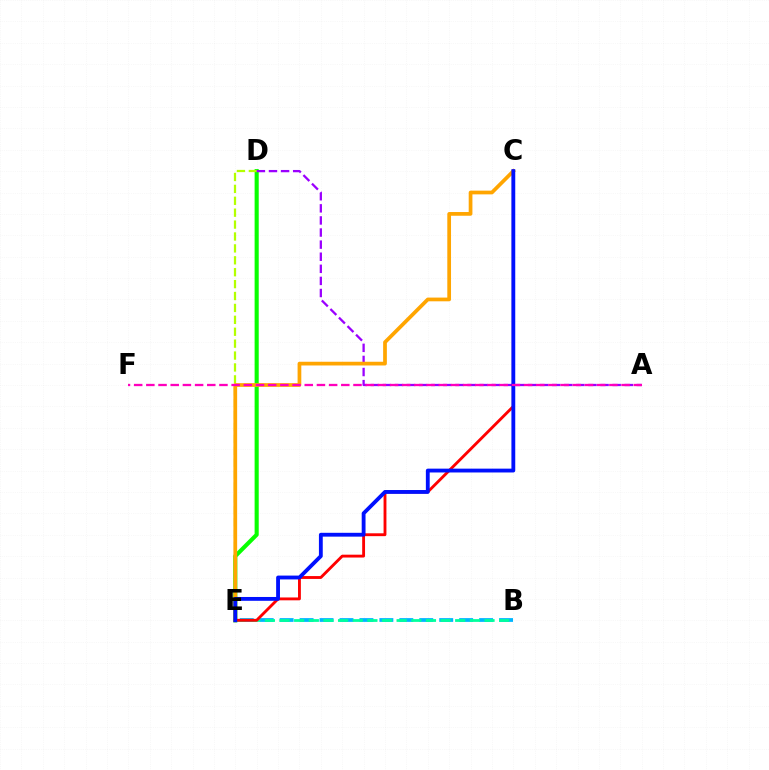{('D', 'E'): [{'color': '#08ff00', 'line_style': 'solid', 'thickness': 2.96}, {'color': '#b3ff00', 'line_style': 'dashed', 'thickness': 1.62}], ('A', 'D'): [{'color': '#9b00ff', 'line_style': 'dashed', 'thickness': 1.64}], ('B', 'E'): [{'color': '#00b5ff', 'line_style': 'dashed', 'thickness': 2.71}, {'color': '#00ff9d', 'line_style': 'dashed', 'thickness': 1.99}], ('C', 'E'): [{'color': '#ffa500', 'line_style': 'solid', 'thickness': 2.68}, {'color': '#ff0000', 'line_style': 'solid', 'thickness': 2.06}, {'color': '#0010ff', 'line_style': 'solid', 'thickness': 2.76}], ('A', 'F'): [{'color': '#ff00bd', 'line_style': 'dashed', 'thickness': 1.66}]}